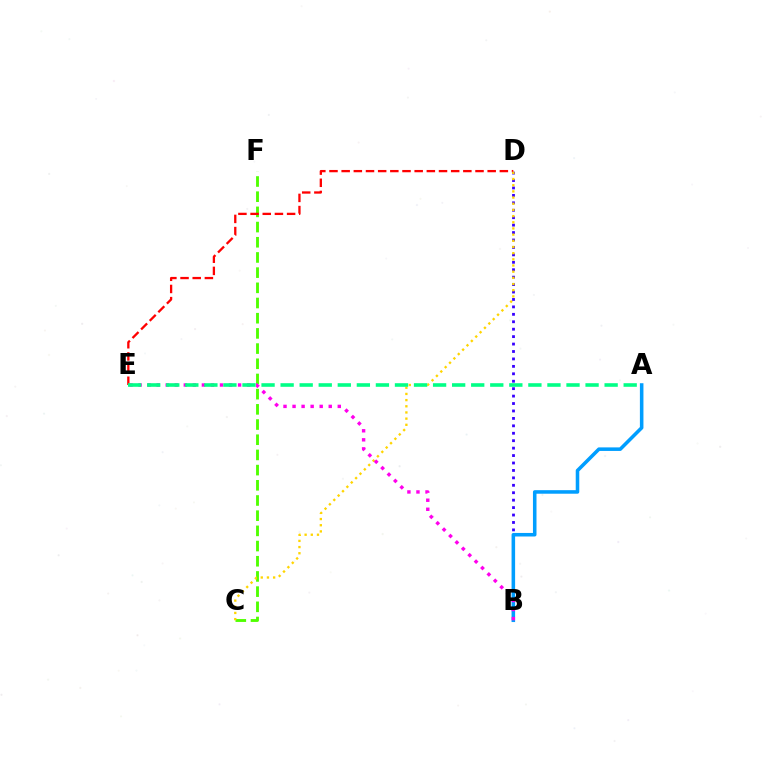{('B', 'D'): [{'color': '#3700ff', 'line_style': 'dotted', 'thickness': 2.02}], ('C', 'F'): [{'color': '#4fff00', 'line_style': 'dashed', 'thickness': 2.06}], ('D', 'E'): [{'color': '#ff0000', 'line_style': 'dashed', 'thickness': 1.65}], ('A', 'B'): [{'color': '#009eff', 'line_style': 'solid', 'thickness': 2.55}], ('C', 'D'): [{'color': '#ffd500', 'line_style': 'dotted', 'thickness': 1.68}], ('B', 'E'): [{'color': '#ff00ed', 'line_style': 'dotted', 'thickness': 2.46}], ('A', 'E'): [{'color': '#00ff86', 'line_style': 'dashed', 'thickness': 2.59}]}